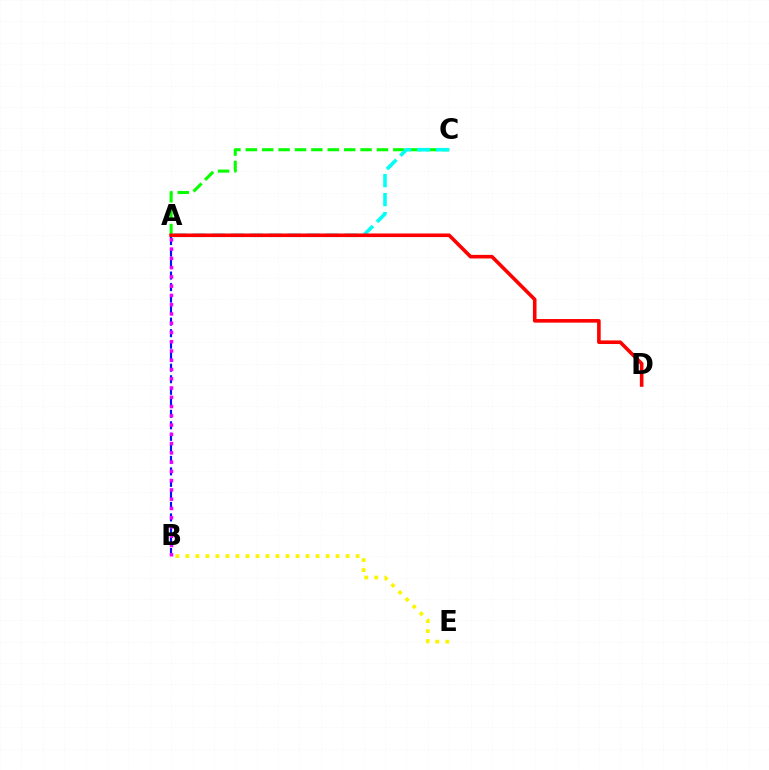{('A', 'C'): [{'color': '#08ff00', 'line_style': 'dashed', 'thickness': 2.23}, {'color': '#00fff6', 'line_style': 'dashed', 'thickness': 2.58}], ('A', 'B'): [{'color': '#0010ff', 'line_style': 'dashed', 'thickness': 1.56}, {'color': '#ee00ff', 'line_style': 'dotted', 'thickness': 2.52}], ('A', 'D'): [{'color': '#ff0000', 'line_style': 'solid', 'thickness': 2.59}], ('B', 'E'): [{'color': '#fcf500', 'line_style': 'dotted', 'thickness': 2.72}]}